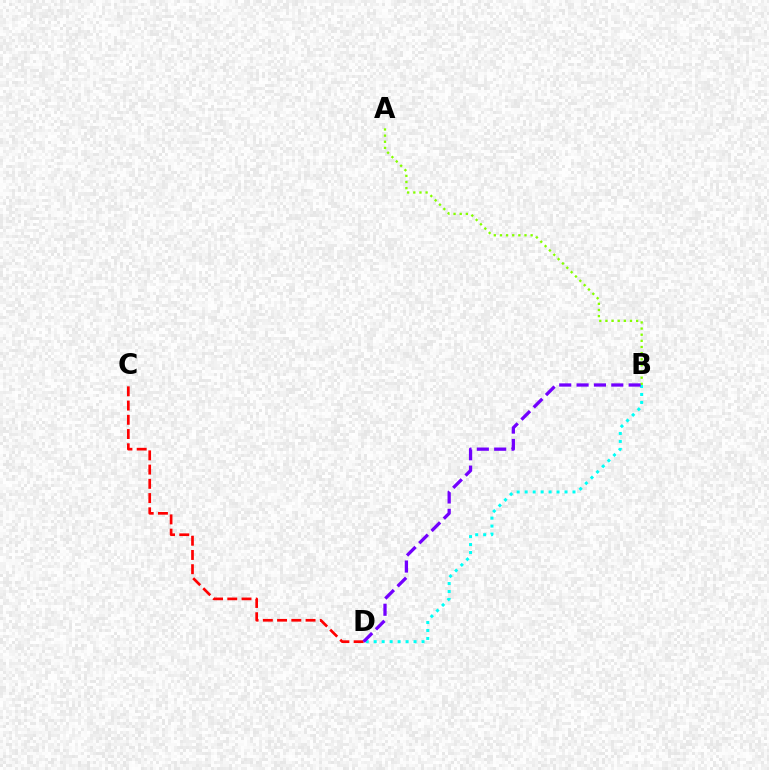{('C', 'D'): [{'color': '#ff0000', 'line_style': 'dashed', 'thickness': 1.93}], ('A', 'B'): [{'color': '#84ff00', 'line_style': 'dotted', 'thickness': 1.67}], ('B', 'D'): [{'color': '#00fff6', 'line_style': 'dotted', 'thickness': 2.17}, {'color': '#7200ff', 'line_style': 'dashed', 'thickness': 2.36}]}